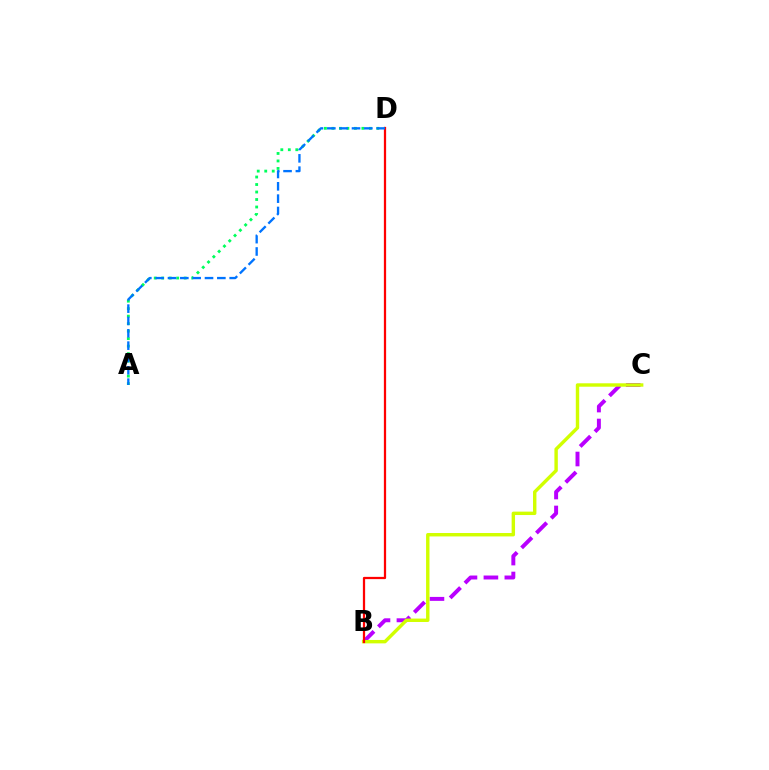{('B', 'C'): [{'color': '#b900ff', 'line_style': 'dashed', 'thickness': 2.84}, {'color': '#d1ff00', 'line_style': 'solid', 'thickness': 2.46}], ('A', 'D'): [{'color': '#00ff5c', 'line_style': 'dotted', 'thickness': 2.04}, {'color': '#0074ff', 'line_style': 'dashed', 'thickness': 1.68}], ('B', 'D'): [{'color': '#ff0000', 'line_style': 'solid', 'thickness': 1.62}]}